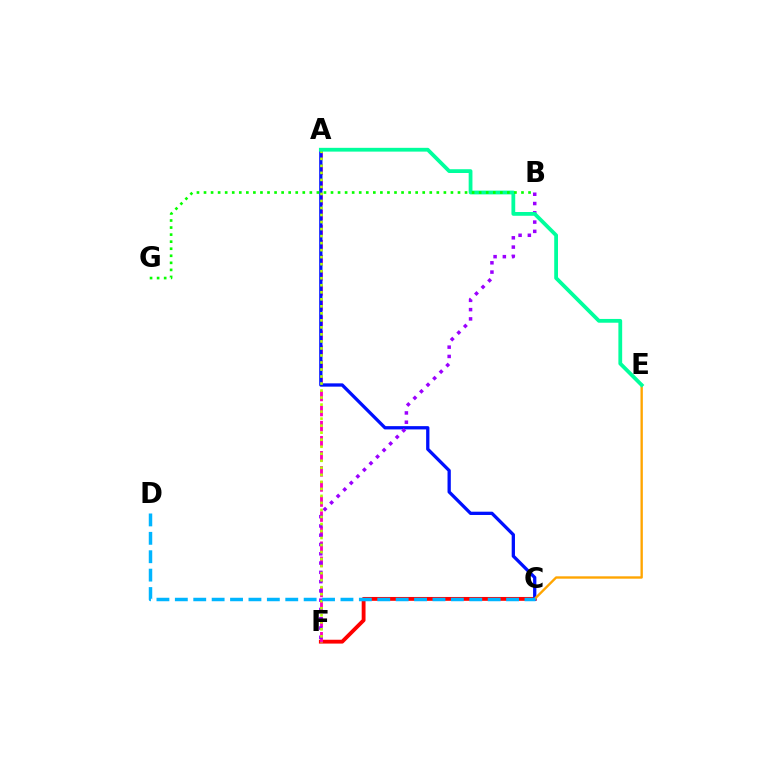{('C', 'F'): [{'color': '#ff0000', 'line_style': 'solid', 'thickness': 2.76}], ('A', 'F'): [{'color': '#ff00bd', 'line_style': 'dashed', 'thickness': 2.05}, {'color': '#b3ff00', 'line_style': 'dotted', 'thickness': 1.91}], ('A', 'C'): [{'color': '#0010ff', 'line_style': 'solid', 'thickness': 2.37}], ('B', 'F'): [{'color': '#9b00ff', 'line_style': 'dotted', 'thickness': 2.52}], ('C', 'E'): [{'color': '#ffa500', 'line_style': 'solid', 'thickness': 1.7}], ('A', 'E'): [{'color': '#00ff9d', 'line_style': 'solid', 'thickness': 2.72}], ('C', 'D'): [{'color': '#00b5ff', 'line_style': 'dashed', 'thickness': 2.5}], ('B', 'G'): [{'color': '#08ff00', 'line_style': 'dotted', 'thickness': 1.92}]}